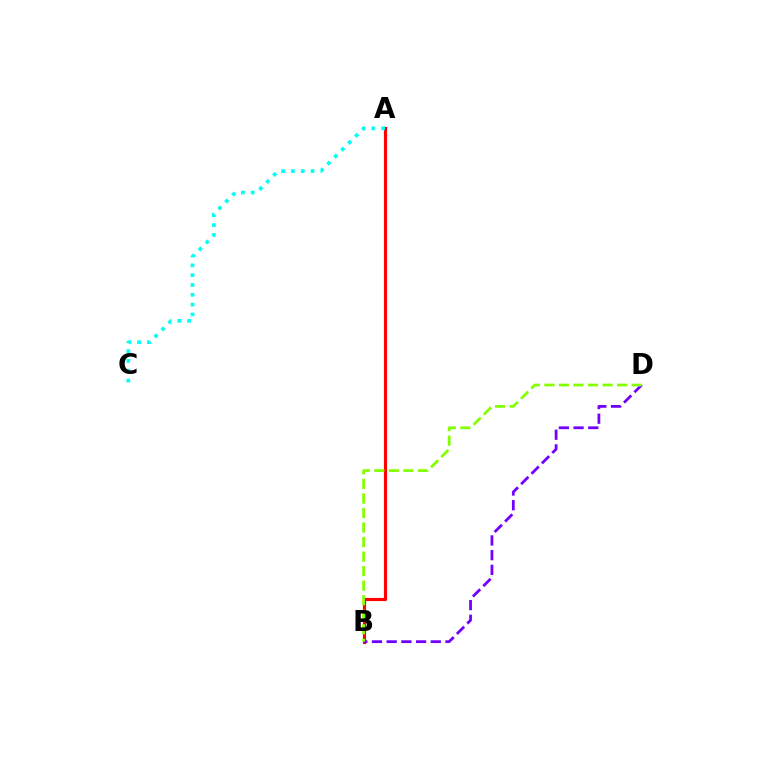{('A', 'B'): [{'color': '#ff0000', 'line_style': 'solid', 'thickness': 2.27}], ('B', 'D'): [{'color': '#7200ff', 'line_style': 'dashed', 'thickness': 2.0}, {'color': '#84ff00', 'line_style': 'dashed', 'thickness': 1.97}], ('A', 'C'): [{'color': '#00fff6', 'line_style': 'dotted', 'thickness': 2.67}]}